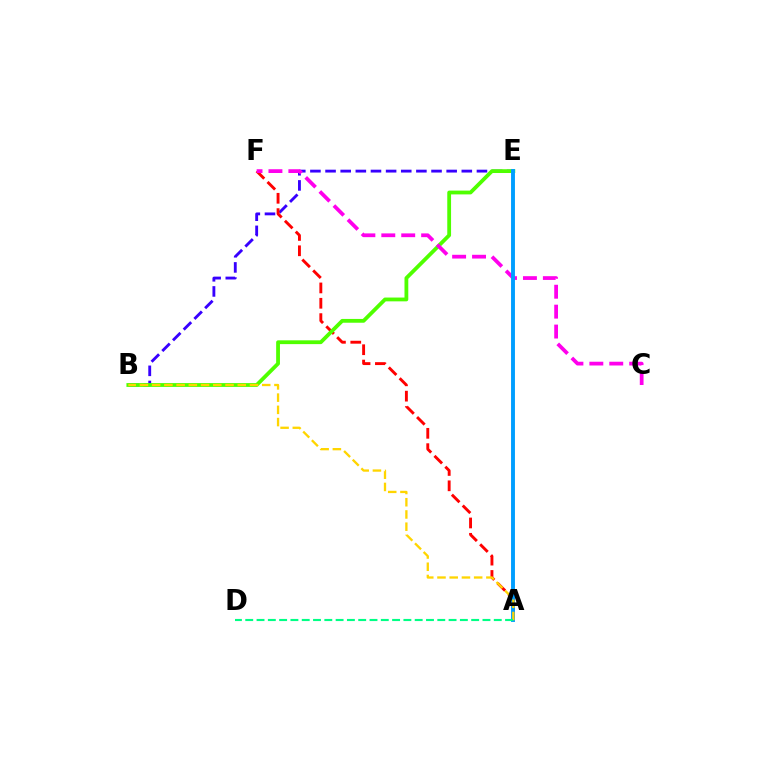{('B', 'E'): [{'color': '#3700ff', 'line_style': 'dashed', 'thickness': 2.06}, {'color': '#4fff00', 'line_style': 'solid', 'thickness': 2.73}], ('A', 'F'): [{'color': '#ff0000', 'line_style': 'dashed', 'thickness': 2.08}], ('C', 'F'): [{'color': '#ff00ed', 'line_style': 'dashed', 'thickness': 2.71}], ('A', 'E'): [{'color': '#009eff', 'line_style': 'solid', 'thickness': 2.8}], ('A', 'B'): [{'color': '#ffd500', 'line_style': 'dashed', 'thickness': 1.66}], ('A', 'D'): [{'color': '#00ff86', 'line_style': 'dashed', 'thickness': 1.53}]}